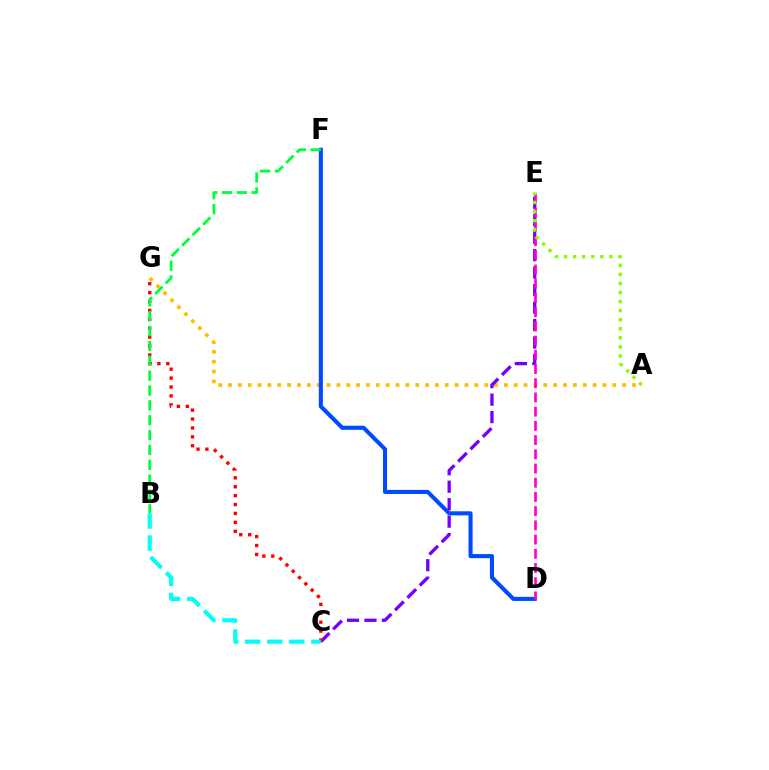{('A', 'G'): [{'color': '#ffbd00', 'line_style': 'dotted', 'thickness': 2.68}], ('D', 'F'): [{'color': '#004bff', 'line_style': 'solid', 'thickness': 2.94}], ('C', 'E'): [{'color': '#7200ff', 'line_style': 'dashed', 'thickness': 2.37}], ('C', 'G'): [{'color': '#ff0000', 'line_style': 'dotted', 'thickness': 2.42}], ('D', 'E'): [{'color': '#ff00cf', 'line_style': 'dashed', 'thickness': 1.93}], ('B', 'F'): [{'color': '#00ff39', 'line_style': 'dashed', 'thickness': 2.02}], ('B', 'C'): [{'color': '#00fff6', 'line_style': 'dashed', 'thickness': 3.0}], ('A', 'E'): [{'color': '#84ff00', 'line_style': 'dotted', 'thickness': 2.46}]}